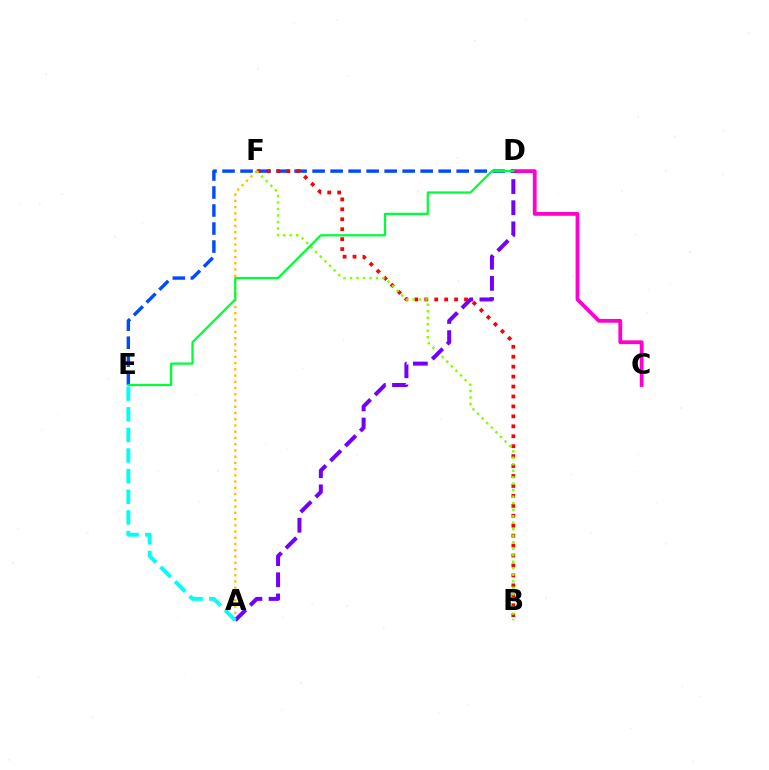{('D', 'E'): [{'color': '#004bff', 'line_style': 'dashed', 'thickness': 2.45}, {'color': '#00ff39', 'line_style': 'solid', 'thickness': 1.62}], ('A', 'F'): [{'color': '#ffbd00', 'line_style': 'dotted', 'thickness': 1.7}], ('B', 'F'): [{'color': '#ff0000', 'line_style': 'dotted', 'thickness': 2.7}, {'color': '#84ff00', 'line_style': 'dotted', 'thickness': 1.77}], ('C', 'D'): [{'color': '#ff00cf', 'line_style': 'solid', 'thickness': 2.73}], ('A', 'D'): [{'color': '#7200ff', 'line_style': 'dashed', 'thickness': 2.87}], ('A', 'E'): [{'color': '#00fff6', 'line_style': 'dashed', 'thickness': 2.8}]}